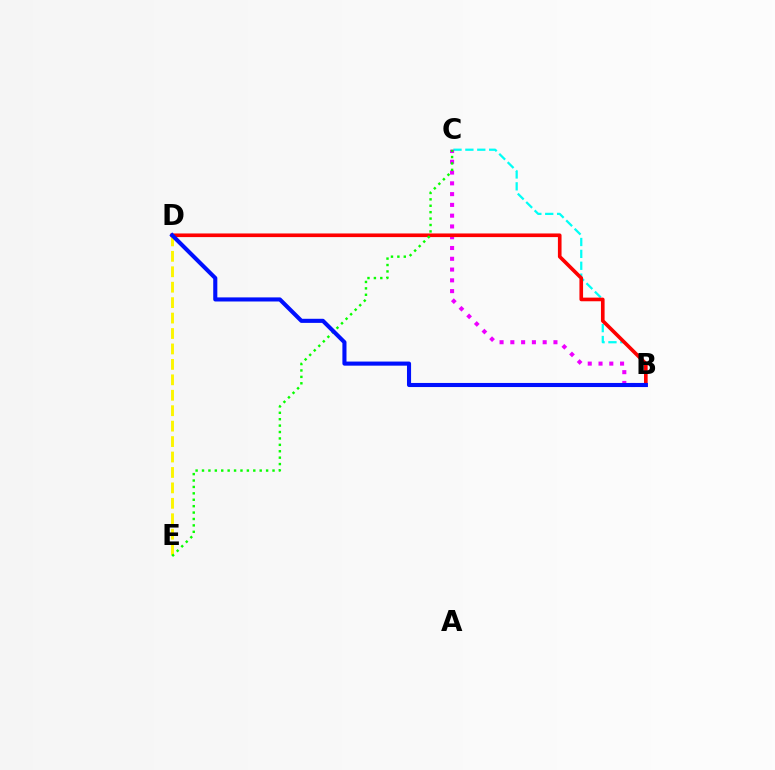{('D', 'E'): [{'color': '#fcf500', 'line_style': 'dashed', 'thickness': 2.1}], ('B', 'C'): [{'color': '#00fff6', 'line_style': 'dashed', 'thickness': 1.61}, {'color': '#ee00ff', 'line_style': 'dotted', 'thickness': 2.93}], ('B', 'D'): [{'color': '#ff0000', 'line_style': 'solid', 'thickness': 2.62}, {'color': '#0010ff', 'line_style': 'solid', 'thickness': 2.95}], ('C', 'E'): [{'color': '#08ff00', 'line_style': 'dotted', 'thickness': 1.74}]}